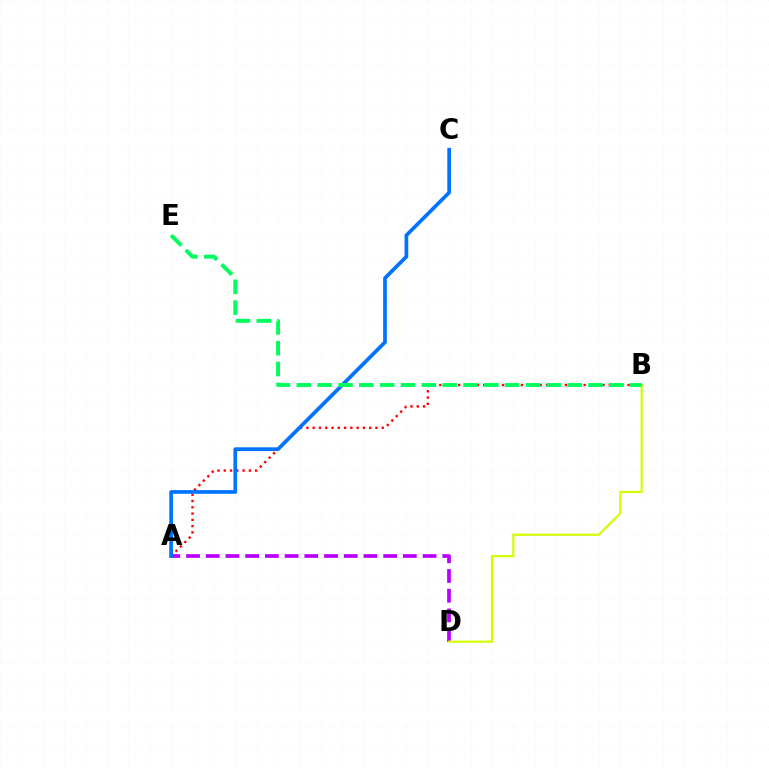{('A', 'B'): [{'color': '#ff0000', 'line_style': 'dotted', 'thickness': 1.7}], ('A', 'D'): [{'color': '#b900ff', 'line_style': 'dashed', 'thickness': 2.68}], ('B', 'D'): [{'color': '#d1ff00', 'line_style': 'solid', 'thickness': 1.57}], ('A', 'C'): [{'color': '#0074ff', 'line_style': 'solid', 'thickness': 2.67}], ('B', 'E'): [{'color': '#00ff5c', 'line_style': 'dashed', 'thickness': 2.83}]}